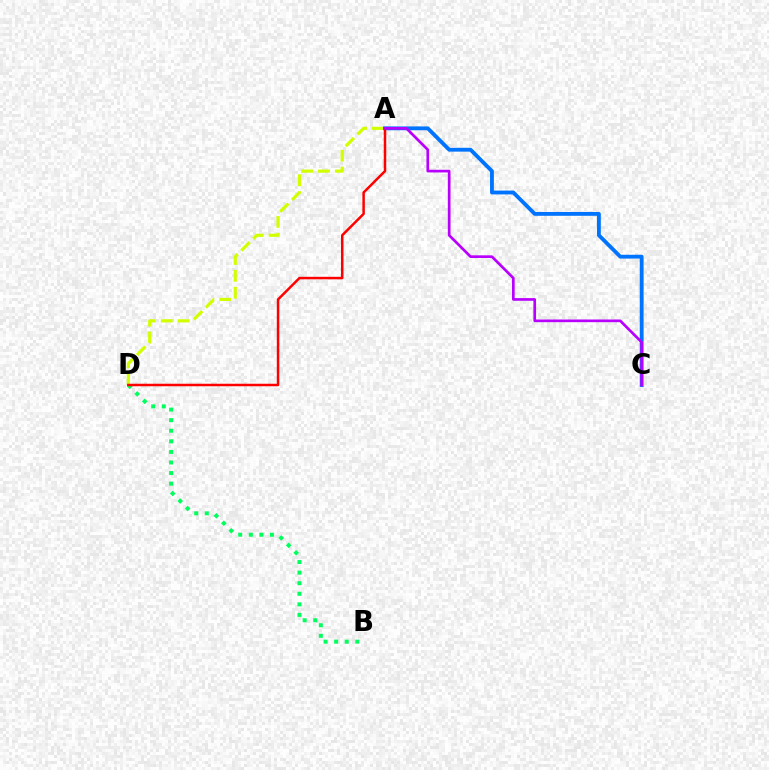{('B', 'D'): [{'color': '#00ff5c', 'line_style': 'dotted', 'thickness': 2.87}], ('A', 'D'): [{'color': '#d1ff00', 'line_style': 'dashed', 'thickness': 2.29}, {'color': '#ff0000', 'line_style': 'solid', 'thickness': 1.8}], ('A', 'C'): [{'color': '#0074ff', 'line_style': 'solid', 'thickness': 2.76}, {'color': '#b900ff', 'line_style': 'solid', 'thickness': 1.93}]}